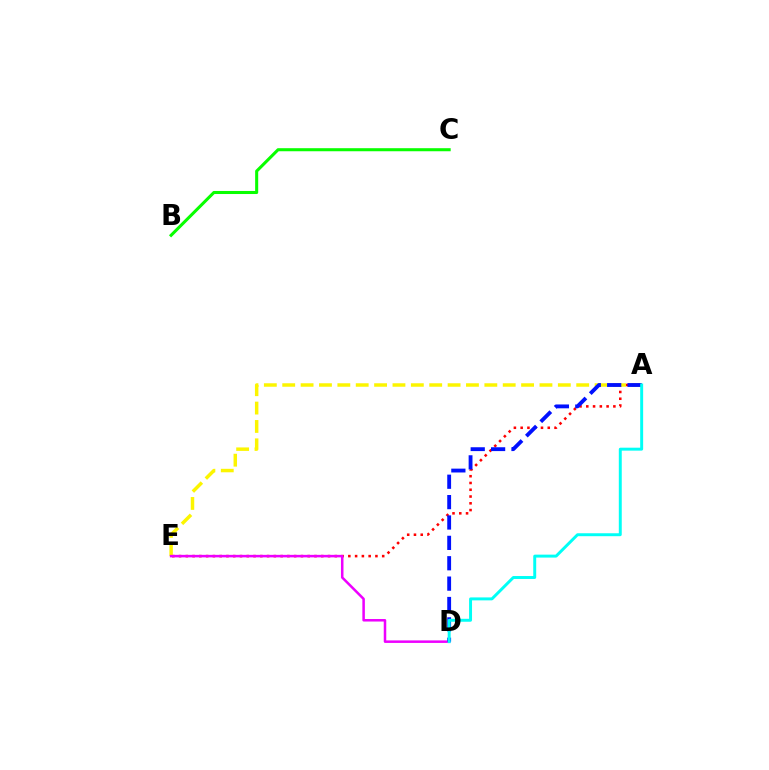{('A', 'E'): [{'color': '#ff0000', 'line_style': 'dotted', 'thickness': 1.84}, {'color': '#fcf500', 'line_style': 'dashed', 'thickness': 2.5}], ('B', 'C'): [{'color': '#08ff00', 'line_style': 'solid', 'thickness': 2.2}], ('D', 'E'): [{'color': '#ee00ff', 'line_style': 'solid', 'thickness': 1.81}], ('A', 'D'): [{'color': '#0010ff', 'line_style': 'dashed', 'thickness': 2.77}, {'color': '#00fff6', 'line_style': 'solid', 'thickness': 2.12}]}